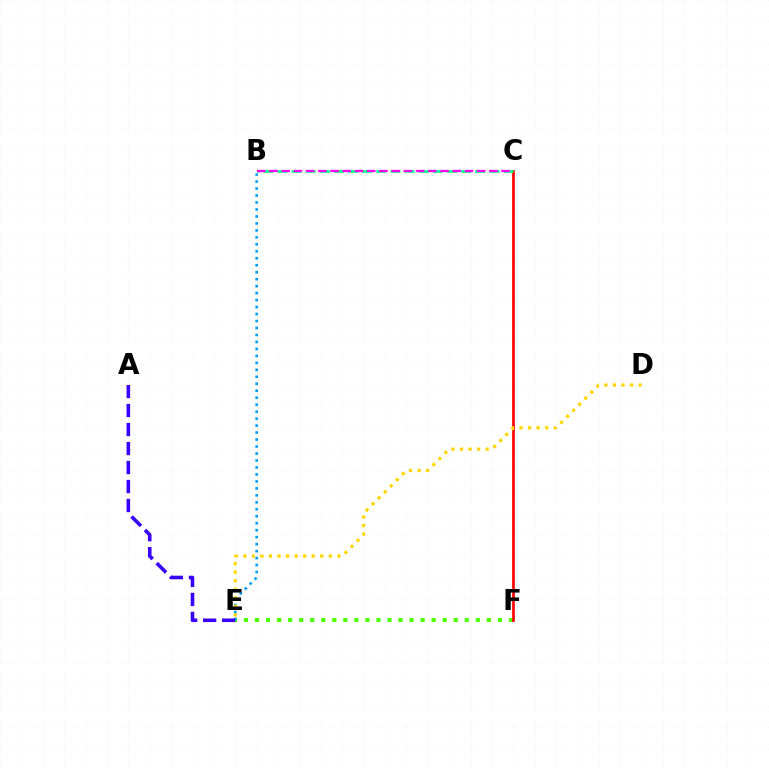{('E', 'F'): [{'color': '#4fff00', 'line_style': 'dotted', 'thickness': 3.0}], ('B', 'E'): [{'color': '#009eff', 'line_style': 'dotted', 'thickness': 1.89}], ('C', 'F'): [{'color': '#ff0000', 'line_style': 'solid', 'thickness': 1.94}], ('A', 'E'): [{'color': '#3700ff', 'line_style': 'dashed', 'thickness': 2.58}], ('B', 'C'): [{'color': '#00ff86', 'line_style': 'dashed', 'thickness': 1.92}, {'color': '#ff00ed', 'line_style': 'dashed', 'thickness': 1.66}], ('D', 'E'): [{'color': '#ffd500', 'line_style': 'dotted', 'thickness': 2.32}]}